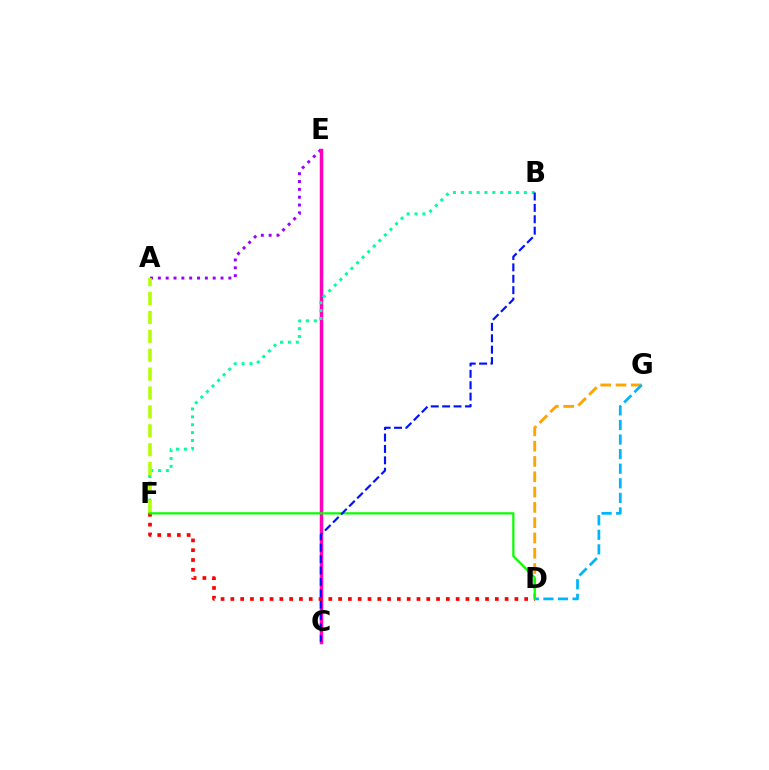{('A', 'E'): [{'color': '#9b00ff', 'line_style': 'dotted', 'thickness': 2.13}], ('C', 'E'): [{'color': '#ff00bd', 'line_style': 'solid', 'thickness': 2.51}], ('D', 'G'): [{'color': '#ffa500', 'line_style': 'dashed', 'thickness': 2.08}, {'color': '#00b5ff', 'line_style': 'dashed', 'thickness': 1.98}], ('B', 'F'): [{'color': '#00ff9d', 'line_style': 'dotted', 'thickness': 2.14}], ('D', 'F'): [{'color': '#ff0000', 'line_style': 'dotted', 'thickness': 2.66}, {'color': '#08ff00', 'line_style': 'solid', 'thickness': 1.6}], ('A', 'F'): [{'color': '#b3ff00', 'line_style': 'dashed', 'thickness': 2.57}], ('B', 'C'): [{'color': '#0010ff', 'line_style': 'dashed', 'thickness': 1.55}]}